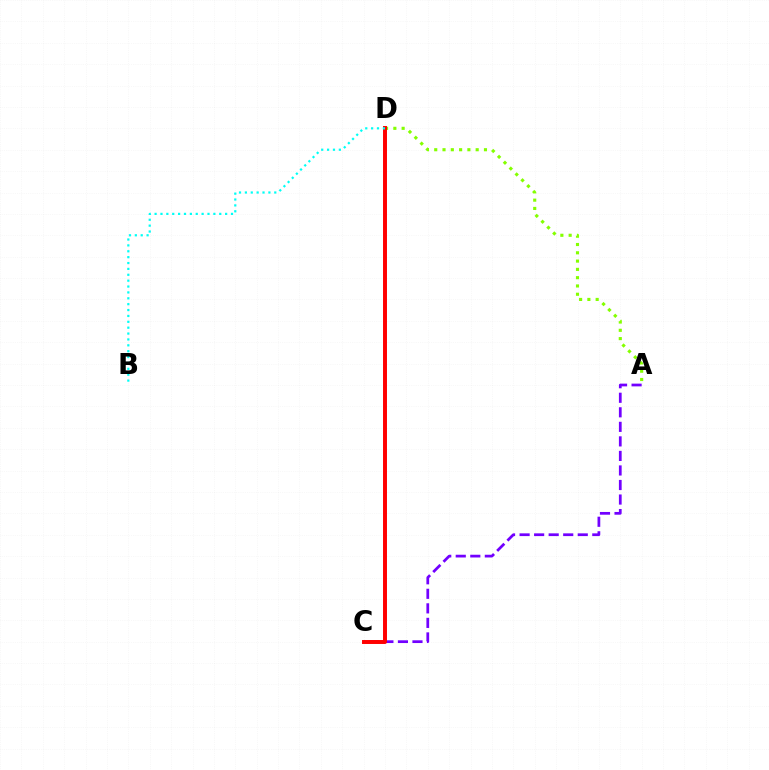{('A', 'C'): [{'color': '#7200ff', 'line_style': 'dashed', 'thickness': 1.98}], ('A', 'D'): [{'color': '#84ff00', 'line_style': 'dotted', 'thickness': 2.25}], ('C', 'D'): [{'color': '#ff0000', 'line_style': 'solid', 'thickness': 2.85}], ('B', 'D'): [{'color': '#00fff6', 'line_style': 'dotted', 'thickness': 1.6}]}